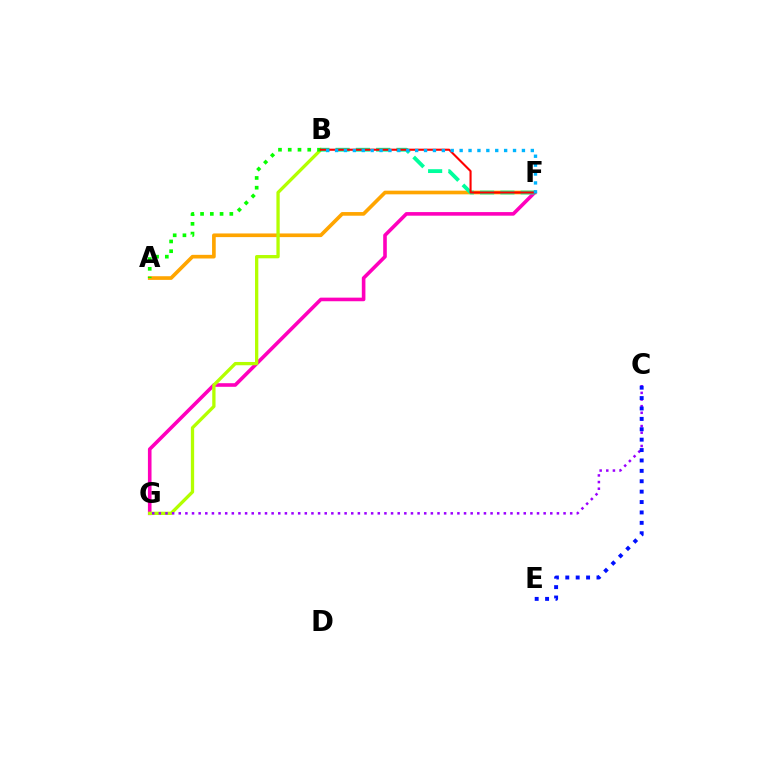{('A', 'F'): [{'color': '#ffa500', 'line_style': 'solid', 'thickness': 2.64}], ('F', 'G'): [{'color': '#ff00bd', 'line_style': 'solid', 'thickness': 2.6}], ('B', 'G'): [{'color': '#b3ff00', 'line_style': 'solid', 'thickness': 2.37}], ('B', 'F'): [{'color': '#00ff9d', 'line_style': 'dashed', 'thickness': 2.75}, {'color': '#ff0000', 'line_style': 'solid', 'thickness': 1.52}, {'color': '#00b5ff', 'line_style': 'dotted', 'thickness': 2.42}], ('C', 'G'): [{'color': '#9b00ff', 'line_style': 'dotted', 'thickness': 1.8}], ('C', 'E'): [{'color': '#0010ff', 'line_style': 'dotted', 'thickness': 2.83}], ('A', 'B'): [{'color': '#08ff00', 'line_style': 'dotted', 'thickness': 2.65}]}